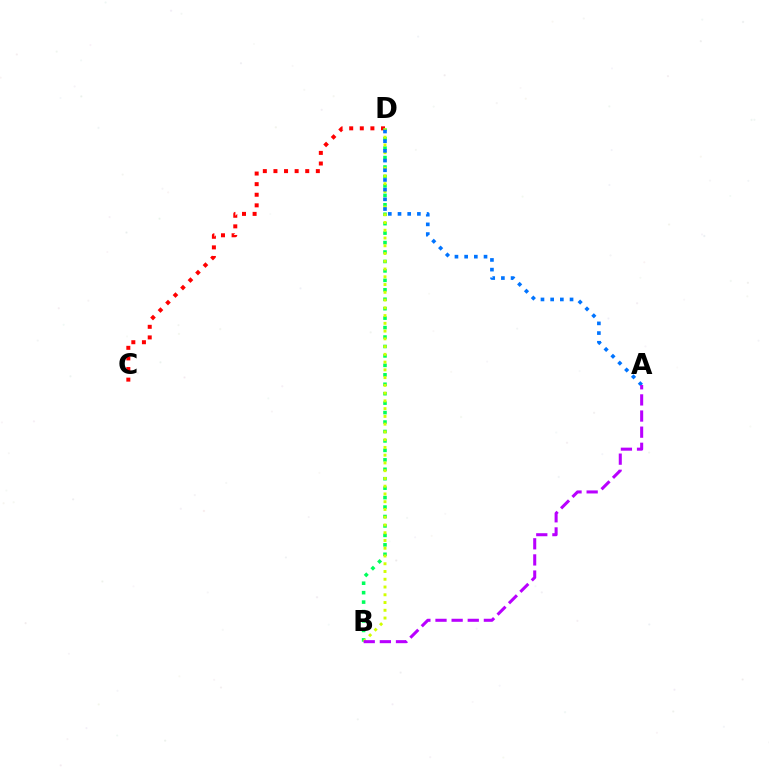{('C', 'D'): [{'color': '#ff0000', 'line_style': 'dotted', 'thickness': 2.88}], ('B', 'D'): [{'color': '#00ff5c', 'line_style': 'dotted', 'thickness': 2.57}, {'color': '#d1ff00', 'line_style': 'dotted', 'thickness': 2.11}], ('A', 'D'): [{'color': '#0074ff', 'line_style': 'dotted', 'thickness': 2.63}], ('A', 'B'): [{'color': '#b900ff', 'line_style': 'dashed', 'thickness': 2.19}]}